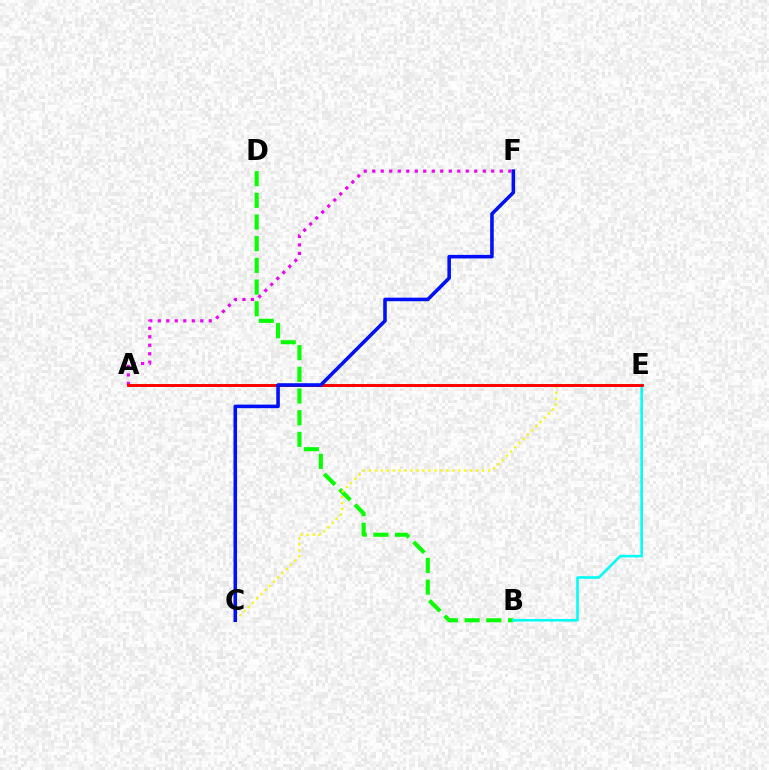{('A', 'F'): [{'color': '#ee00ff', 'line_style': 'dotted', 'thickness': 2.31}], ('B', 'D'): [{'color': '#08ff00', 'line_style': 'dashed', 'thickness': 2.94}], ('C', 'E'): [{'color': '#fcf500', 'line_style': 'dotted', 'thickness': 1.62}], ('B', 'E'): [{'color': '#00fff6', 'line_style': 'solid', 'thickness': 1.87}], ('A', 'E'): [{'color': '#ff0000', 'line_style': 'solid', 'thickness': 2.11}], ('C', 'F'): [{'color': '#0010ff', 'line_style': 'solid', 'thickness': 2.56}]}